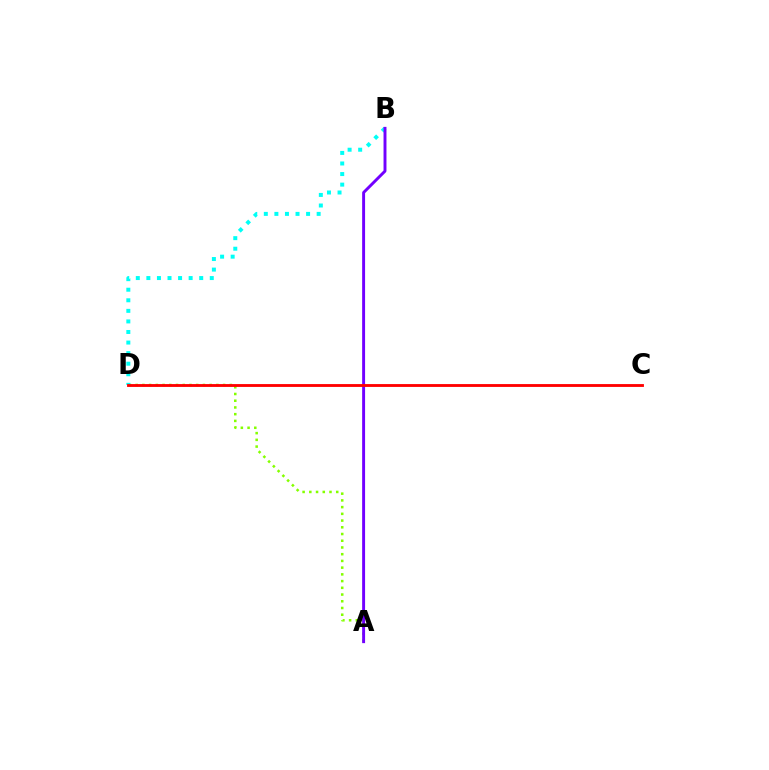{('A', 'D'): [{'color': '#84ff00', 'line_style': 'dotted', 'thickness': 1.83}], ('B', 'D'): [{'color': '#00fff6', 'line_style': 'dotted', 'thickness': 2.87}], ('A', 'B'): [{'color': '#7200ff', 'line_style': 'solid', 'thickness': 2.11}], ('C', 'D'): [{'color': '#ff0000', 'line_style': 'solid', 'thickness': 2.04}]}